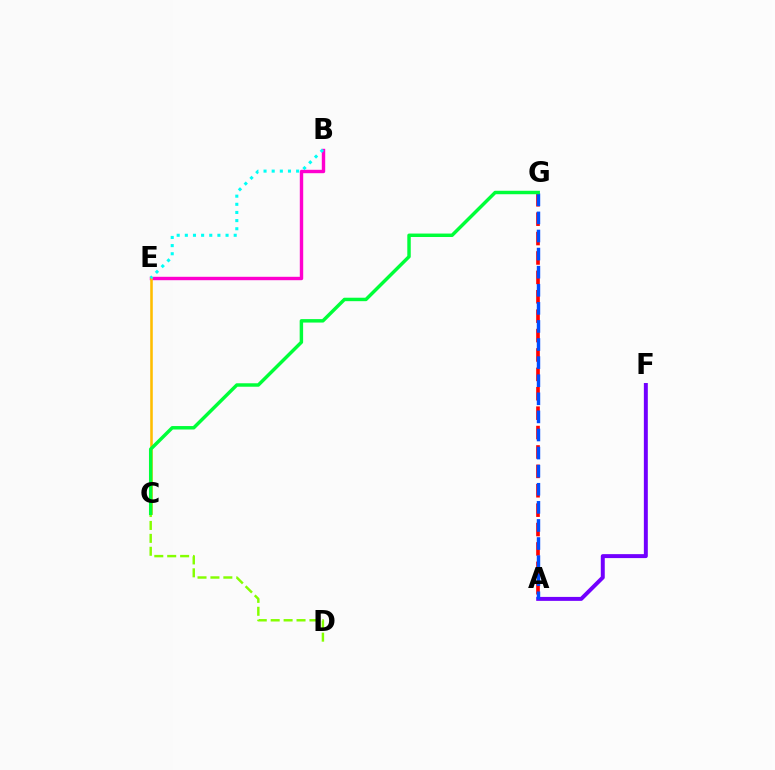{('A', 'G'): [{'color': '#ff0000', 'line_style': 'dashed', 'thickness': 2.64}, {'color': '#004bff', 'line_style': 'dashed', 'thickness': 2.46}], ('C', 'D'): [{'color': '#84ff00', 'line_style': 'dashed', 'thickness': 1.76}], ('A', 'F'): [{'color': '#7200ff', 'line_style': 'solid', 'thickness': 2.85}], ('B', 'E'): [{'color': '#ff00cf', 'line_style': 'solid', 'thickness': 2.45}, {'color': '#00fff6', 'line_style': 'dotted', 'thickness': 2.21}], ('C', 'E'): [{'color': '#ffbd00', 'line_style': 'solid', 'thickness': 1.85}], ('C', 'G'): [{'color': '#00ff39', 'line_style': 'solid', 'thickness': 2.49}]}